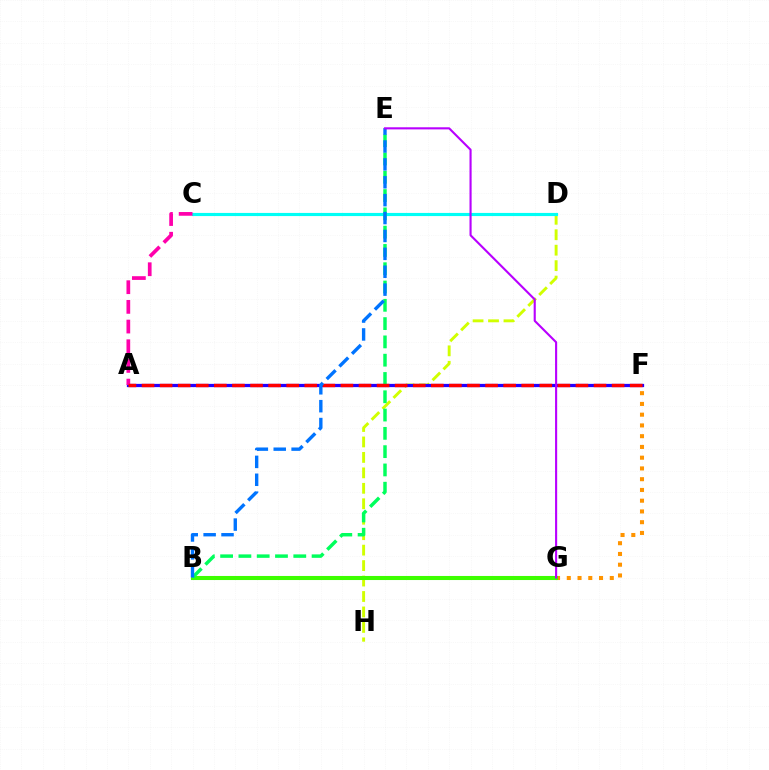{('D', 'H'): [{'color': '#d1ff00', 'line_style': 'dashed', 'thickness': 2.1}], ('C', 'D'): [{'color': '#00fff6', 'line_style': 'solid', 'thickness': 2.26}], ('F', 'G'): [{'color': '#ff9400', 'line_style': 'dotted', 'thickness': 2.92}], ('A', 'F'): [{'color': '#2500ff', 'line_style': 'solid', 'thickness': 2.34}, {'color': '#ff0000', 'line_style': 'dashed', 'thickness': 2.46}], ('B', 'G'): [{'color': '#3dff00', 'line_style': 'solid', 'thickness': 2.93}], ('B', 'E'): [{'color': '#00ff5c', 'line_style': 'dashed', 'thickness': 2.48}, {'color': '#0074ff', 'line_style': 'dashed', 'thickness': 2.43}], ('A', 'C'): [{'color': '#ff00ac', 'line_style': 'dashed', 'thickness': 2.67}], ('E', 'G'): [{'color': '#b900ff', 'line_style': 'solid', 'thickness': 1.52}]}